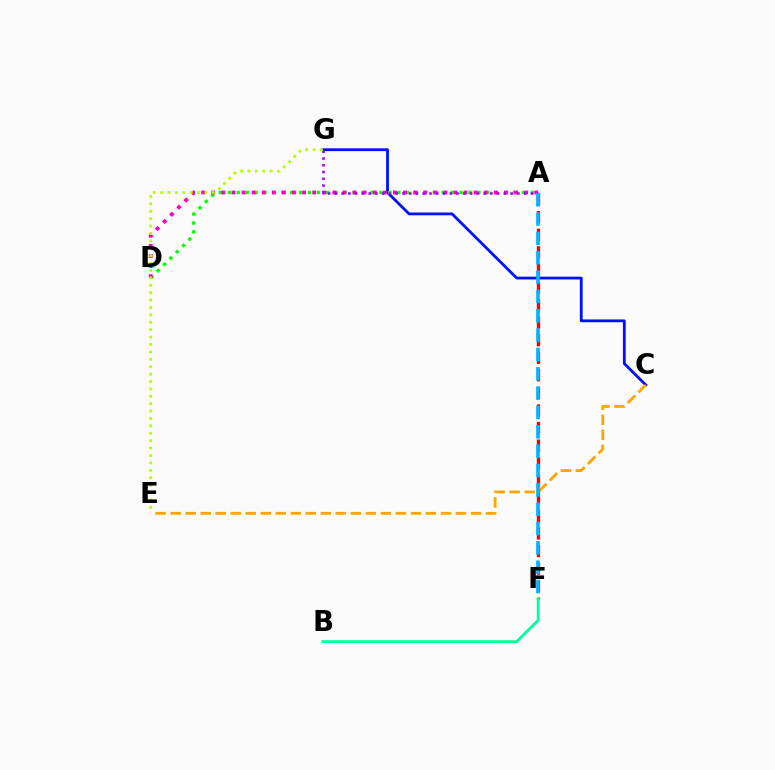{('C', 'G'): [{'color': '#0010ff', 'line_style': 'solid', 'thickness': 2.02}], ('A', 'F'): [{'color': '#ff0000', 'line_style': 'dashed', 'thickness': 2.39}, {'color': '#00b5ff', 'line_style': 'dashed', 'thickness': 2.63}], ('B', 'F'): [{'color': '#00ff9d', 'line_style': 'solid', 'thickness': 2.05}], ('A', 'D'): [{'color': '#08ff00', 'line_style': 'dotted', 'thickness': 2.42}, {'color': '#ff00bd', 'line_style': 'dotted', 'thickness': 2.74}], ('C', 'E'): [{'color': '#ffa500', 'line_style': 'dashed', 'thickness': 2.04}], ('A', 'G'): [{'color': '#9b00ff', 'line_style': 'dotted', 'thickness': 1.84}], ('E', 'G'): [{'color': '#b3ff00', 'line_style': 'dotted', 'thickness': 2.01}]}